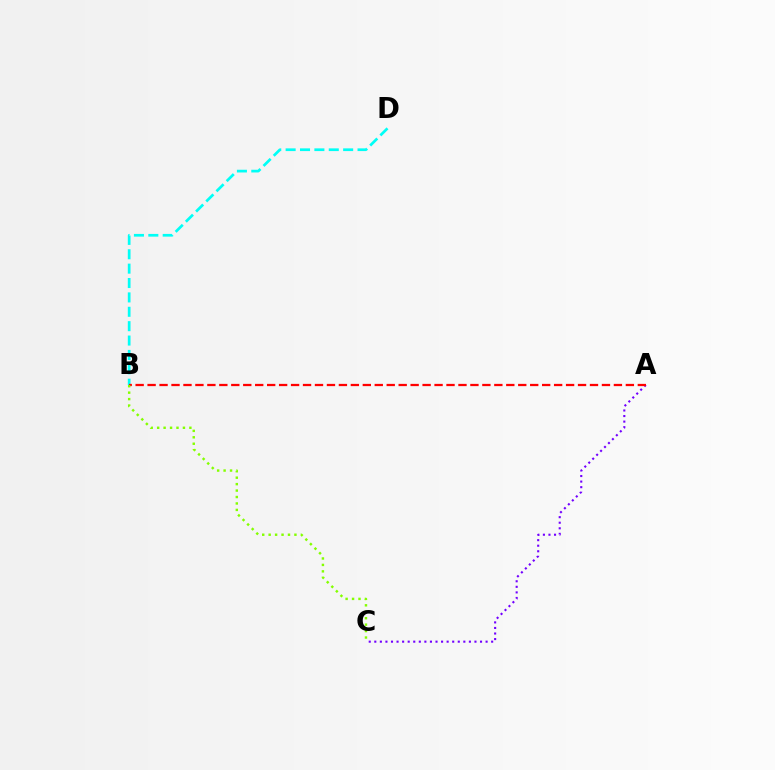{('A', 'C'): [{'color': '#7200ff', 'line_style': 'dotted', 'thickness': 1.51}], ('B', 'D'): [{'color': '#00fff6', 'line_style': 'dashed', 'thickness': 1.95}], ('A', 'B'): [{'color': '#ff0000', 'line_style': 'dashed', 'thickness': 1.62}], ('B', 'C'): [{'color': '#84ff00', 'line_style': 'dotted', 'thickness': 1.75}]}